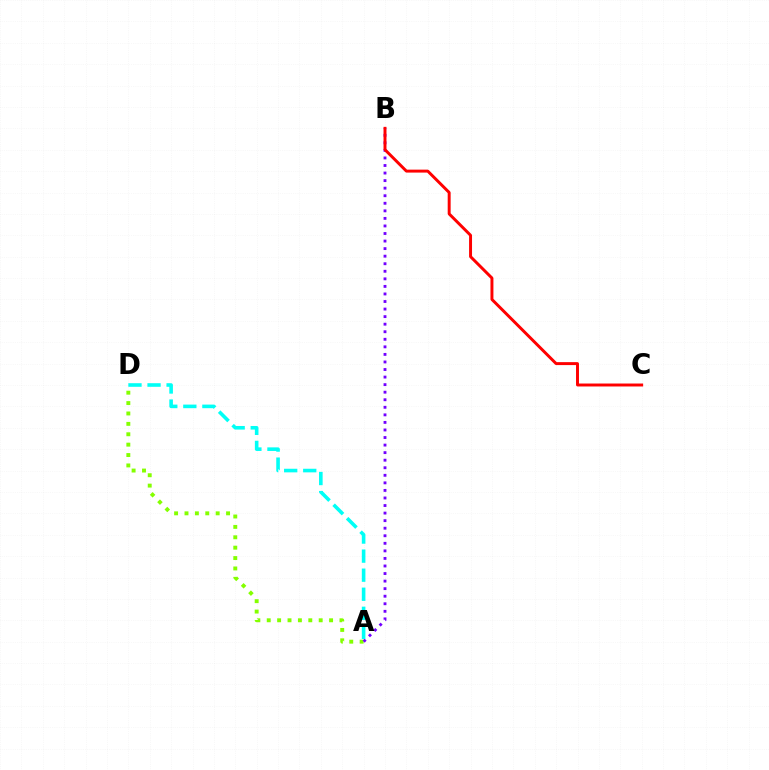{('A', 'D'): [{'color': '#84ff00', 'line_style': 'dotted', 'thickness': 2.82}, {'color': '#00fff6', 'line_style': 'dashed', 'thickness': 2.59}], ('A', 'B'): [{'color': '#7200ff', 'line_style': 'dotted', 'thickness': 2.05}], ('B', 'C'): [{'color': '#ff0000', 'line_style': 'solid', 'thickness': 2.13}]}